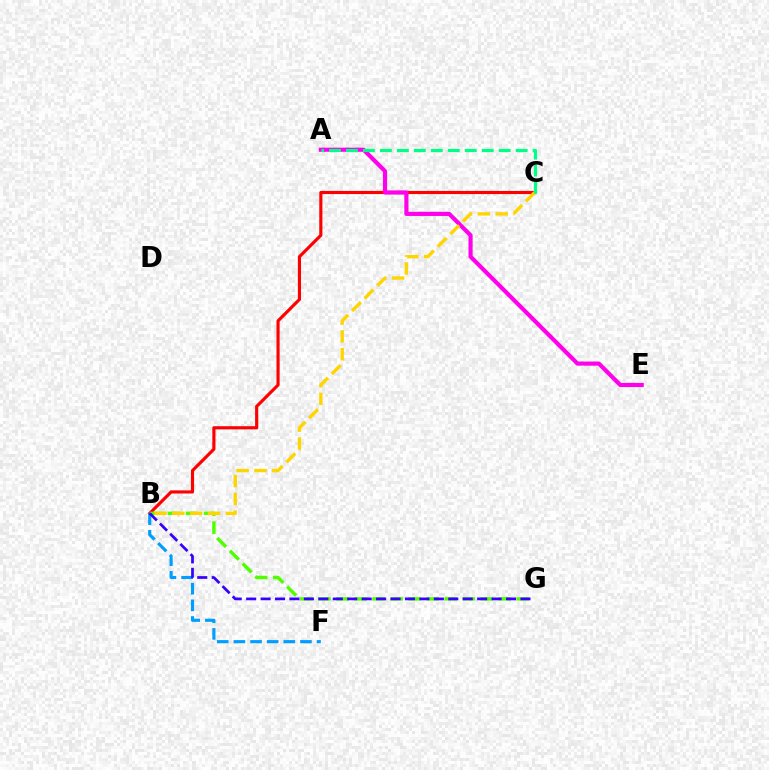{('B', 'C'): [{'color': '#ff0000', 'line_style': 'solid', 'thickness': 2.26}, {'color': '#ffd500', 'line_style': 'dashed', 'thickness': 2.42}], ('A', 'E'): [{'color': '#ff00ed', 'line_style': 'solid', 'thickness': 2.99}], ('B', 'G'): [{'color': '#4fff00', 'line_style': 'dashed', 'thickness': 2.45}, {'color': '#3700ff', 'line_style': 'dashed', 'thickness': 1.96}], ('B', 'F'): [{'color': '#009eff', 'line_style': 'dashed', 'thickness': 2.26}], ('A', 'C'): [{'color': '#00ff86', 'line_style': 'dashed', 'thickness': 2.31}]}